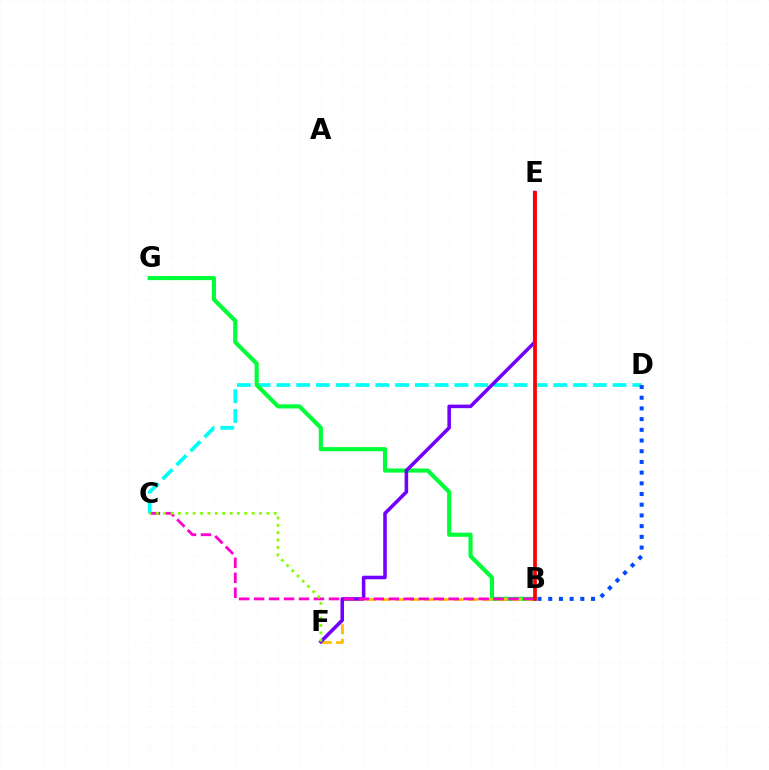{('C', 'D'): [{'color': '#00fff6', 'line_style': 'dashed', 'thickness': 2.69}], ('B', 'G'): [{'color': '#00ff39', 'line_style': 'solid', 'thickness': 2.97}], ('B', 'F'): [{'color': '#ffbd00', 'line_style': 'dashed', 'thickness': 1.98}], ('E', 'F'): [{'color': '#7200ff', 'line_style': 'solid', 'thickness': 2.56}], ('B', 'C'): [{'color': '#ff00cf', 'line_style': 'dashed', 'thickness': 2.03}], ('C', 'F'): [{'color': '#84ff00', 'line_style': 'dotted', 'thickness': 2.0}], ('B', 'E'): [{'color': '#ff0000', 'line_style': 'solid', 'thickness': 2.67}], ('B', 'D'): [{'color': '#004bff', 'line_style': 'dotted', 'thickness': 2.91}]}